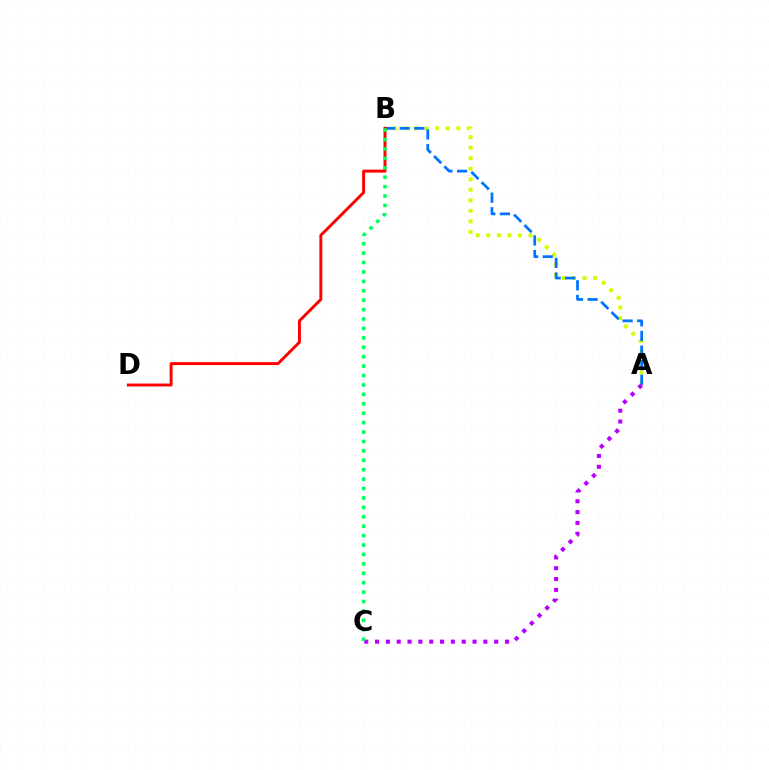{('A', 'B'): [{'color': '#d1ff00', 'line_style': 'dotted', 'thickness': 2.86}, {'color': '#0074ff', 'line_style': 'dashed', 'thickness': 1.98}], ('A', 'C'): [{'color': '#b900ff', 'line_style': 'dotted', 'thickness': 2.94}], ('B', 'D'): [{'color': '#ff0000', 'line_style': 'solid', 'thickness': 2.1}], ('B', 'C'): [{'color': '#00ff5c', 'line_style': 'dotted', 'thickness': 2.56}]}